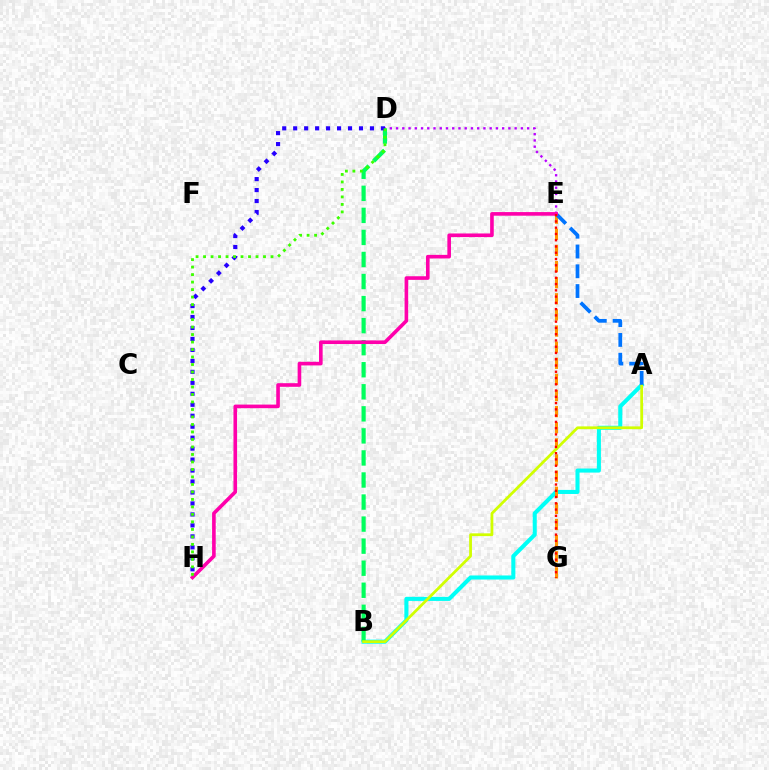{('A', 'B'): [{'color': '#00fff6', 'line_style': 'solid', 'thickness': 2.92}, {'color': '#d1ff00', 'line_style': 'solid', 'thickness': 2.0}], ('D', 'E'): [{'color': '#b900ff', 'line_style': 'dotted', 'thickness': 1.7}], ('B', 'D'): [{'color': '#00ff5c', 'line_style': 'dashed', 'thickness': 3.0}], ('E', 'G'): [{'color': '#ff9400', 'line_style': 'dashed', 'thickness': 2.19}, {'color': '#ff0000', 'line_style': 'dotted', 'thickness': 1.7}], ('A', 'E'): [{'color': '#0074ff', 'line_style': 'dashed', 'thickness': 2.69}], ('E', 'H'): [{'color': '#ff00ac', 'line_style': 'solid', 'thickness': 2.6}], ('D', 'H'): [{'color': '#2500ff', 'line_style': 'dotted', 'thickness': 2.98}, {'color': '#3dff00', 'line_style': 'dotted', 'thickness': 2.04}]}